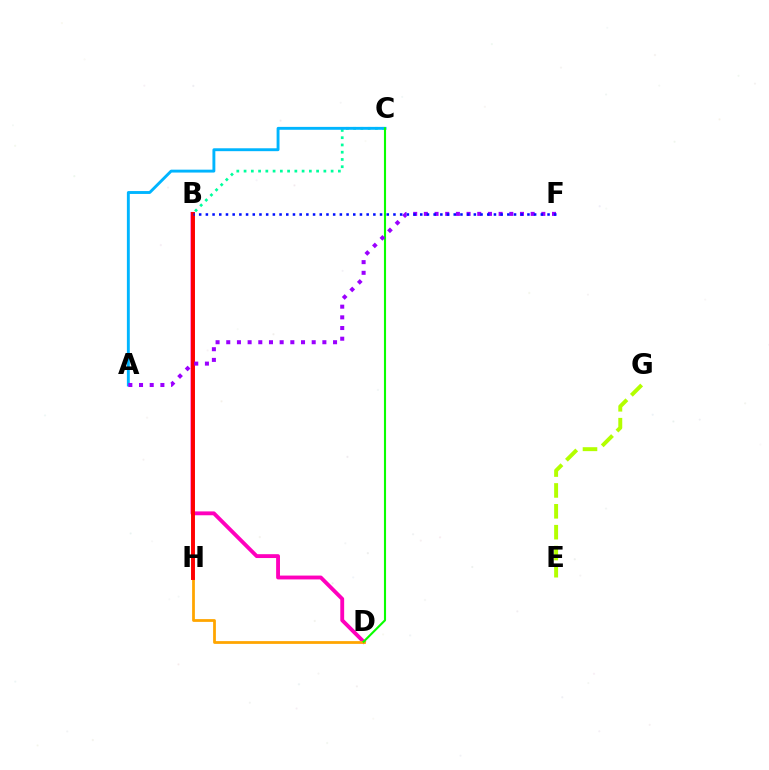{('B', 'D'): [{'color': '#ff00bd', 'line_style': 'solid', 'thickness': 2.78}], ('D', 'H'): [{'color': '#ffa500', 'line_style': 'solid', 'thickness': 1.99}], ('B', 'H'): [{'color': '#ff0000', 'line_style': 'solid', 'thickness': 2.82}], ('B', 'C'): [{'color': '#00ff9d', 'line_style': 'dotted', 'thickness': 1.97}], ('A', 'C'): [{'color': '#00b5ff', 'line_style': 'solid', 'thickness': 2.08}], ('C', 'D'): [{'color': '#08ff00', 'line_style': 'solid', 'thickness': 1.52}], ('E', 'G'): [{'color': '#b3ff00', 'line_style': 'dashed', 'thickness': 2.84}], ('A', 'F'): [{'color': '#9b00ff', 'line_style': 'dotted', 'thickness': 2.9}], ('B', 'F'): [{'color': '#0010ff', 'line_style': 'dotted', 'thickness': 1.82}]}